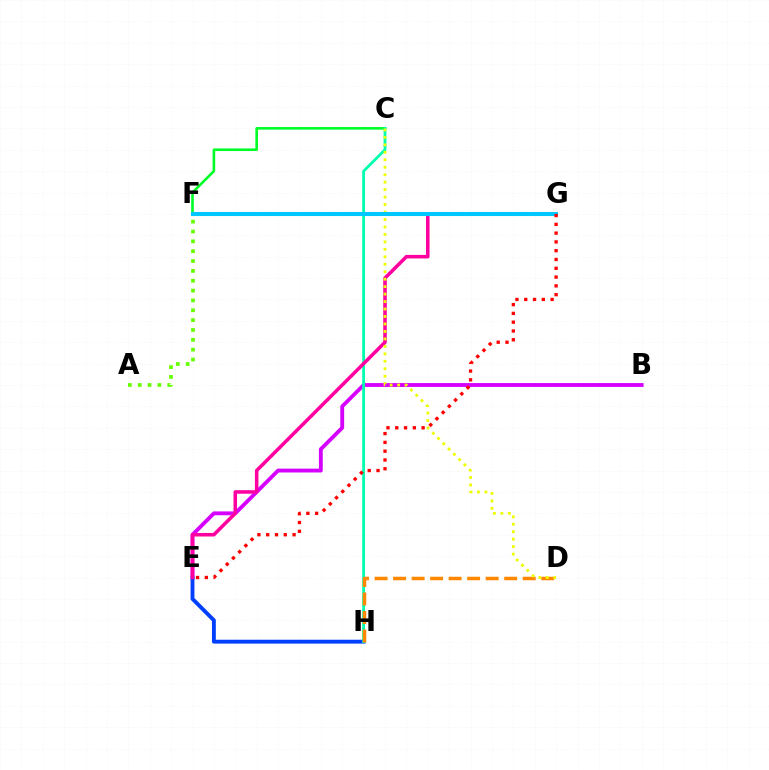{('B', 'E'): [{'color': '#d600ff', 'line_style': 'solid', 'thickness': 2.77}], ('E', 'H'): [{'color': '#003fff', 'line_style': 'solid', 'thickness': 2.79}], ('C', 'F'): [{'color': '#00ff27', 'line_style': 'solid', 'thickness': 1.89}], ('C', 'H'): [{'color': '#00ffaf', 'line_style': 'solid', 'thickness': 2.03}], ('D', 'H'): [{'color': '#ff8800', 'line_style': 'dashed', 'thickness': 2.52}], ('A', 'F'): [{'color': '#66ff00', 'line_style': 'dotted', 'thickness': 2.68}], ('F', 'G'): [{'color': '#4f00ff', 'line_style': 'dotted', 'thickness': 1.76}, {'color': '#00c7ff', 'line_style': 'solid', 'thickness': 2.93}], ('E', 'G'): [{'color': '#ff00a0', 'line_style': 'solid', 'thickness': 2.55}, {'color': '#ff0000', 'line_style': 'dotted', 'thickness': 2.39}], ('C', 'D'): [{'color': '#eeff00', 'line_style': 'dotted', 'thickness': 2.03}]}